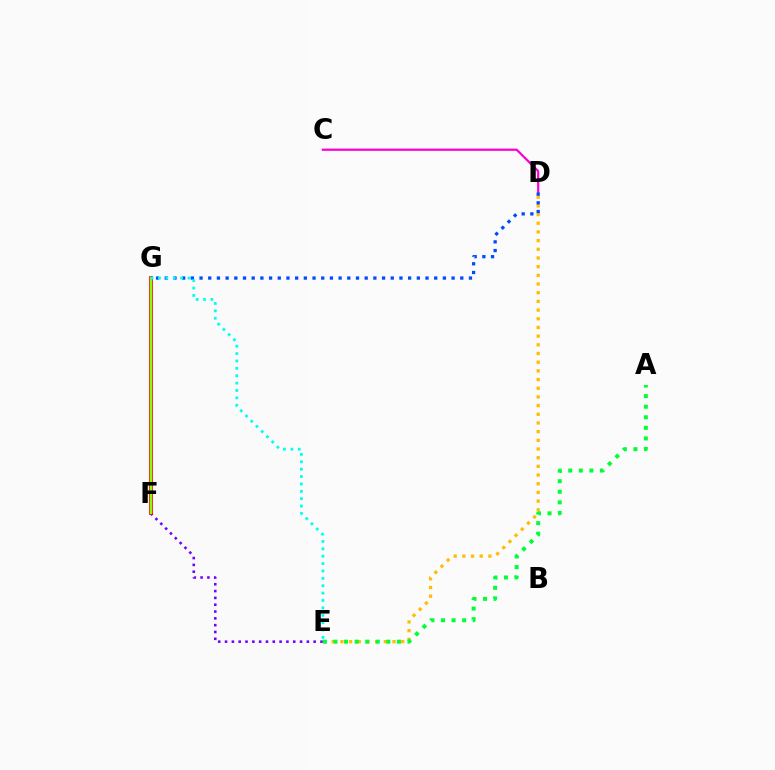{('D', 'E'): [{'color': '#ffbd00', 'line_style': 'dotted', 'thickness': 2.36}], ('E', 'F'): [{'color': '#7200ff', 'line_style': 'dotted', 'thickness': 1.85}], ('F', 'G'): [{'color': '#ff0000', 'line_style': 'solid', 'thickness': 2.68}, {'color': '#84ff00', 'line_style': 'solid', 'thickness': 1.59}], ('C', 'D'): [{'color': '#ff00cf', 'line_style': 'solid', 'thickness': 1.6}], ('A', 'E'): [{'color': '#00ff39', 'line_style': 'dotted', 'thickness': 2.87}], ('D', 'G'): [{'color': '#004bff', 'line_style': 'dotted', 'thickness': 2.36}], ('E', 'G'): [{'color': '#00fff6', 'line_style': 'dotted', 'thickness': 2.01}]}